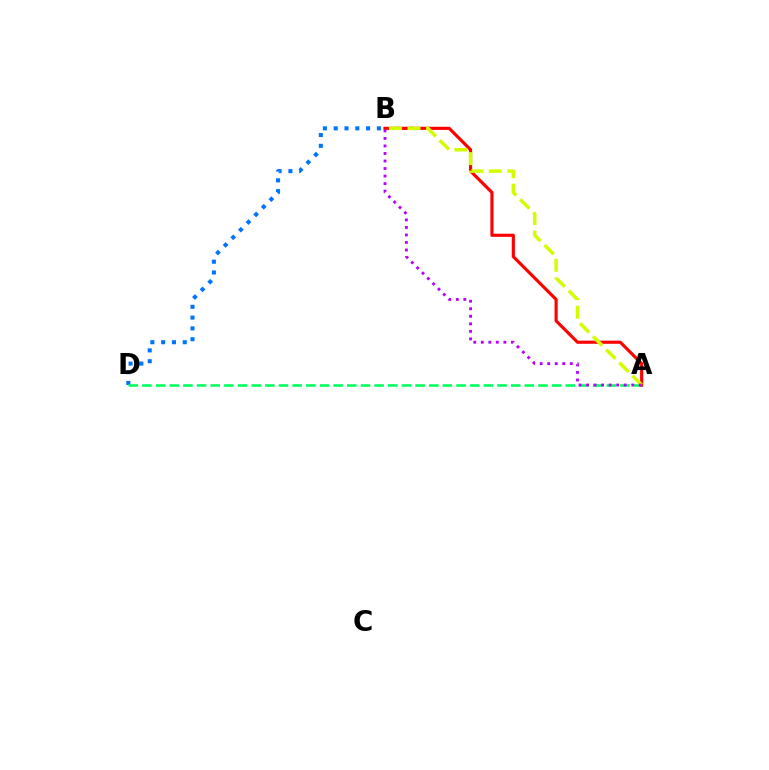{('B', 'D'): [{'color': '#0074ff', 'line_style': 'dotted', 'thickness': 2.93}], ('A', 'D'): [{'color': '#00ff5c', 'line_style': 'dashed', 'thickness': 1.86}], ('A', 'B'): [{'color': '#ff0000', 'line_style': 'solid', 'thickness': 2.26}, {'color': '#d1ff00', 'line_style': 'dashed', 'thickness': 2.52}, {'color': '#b900ff', 'line_style': 'dotted', 'thickness': 2.05}]}